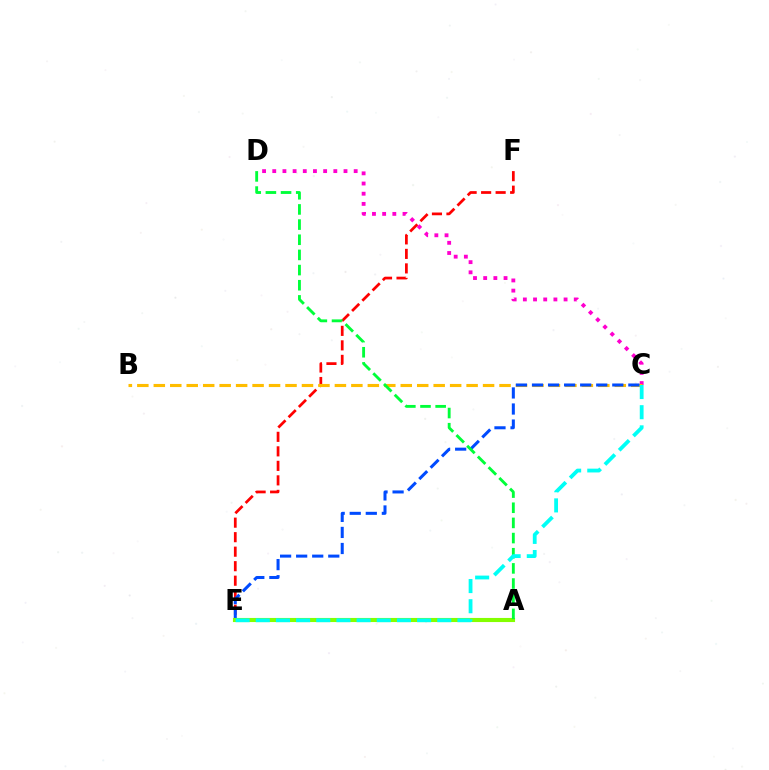{('E', 'F'): [{'color': '#ff0000', 'line_style': 'dashed', 'thickness': 1.97}], ('A', 'E'): [{'color': '#7200ff', 'line_style': 'solid', 'thickness': 1.96}, {'color': '#84ff00', 'line_style': 'solid', 'thickness': 2.95}], ('C', 'D'): [{'color': '#ff00cf', 'line_style': 'dotted', 'thickness': 2.77}], ('B', 'C'): [{'color': '#ffbd00', 'line_style': 'dashed', 'thickness': 2.24}], ('C', 'E'): [{'color': '#004bff', 'line_style': 'dashed', 'thickness': 2.18}, {'color': '#00fff6', 'line_style': 'dashed', 'thickness': 2.74}], ('A', 'D'): [{'color': '#00ff39', 'line_style': 'dashed', 'thickness': 2.06}]}